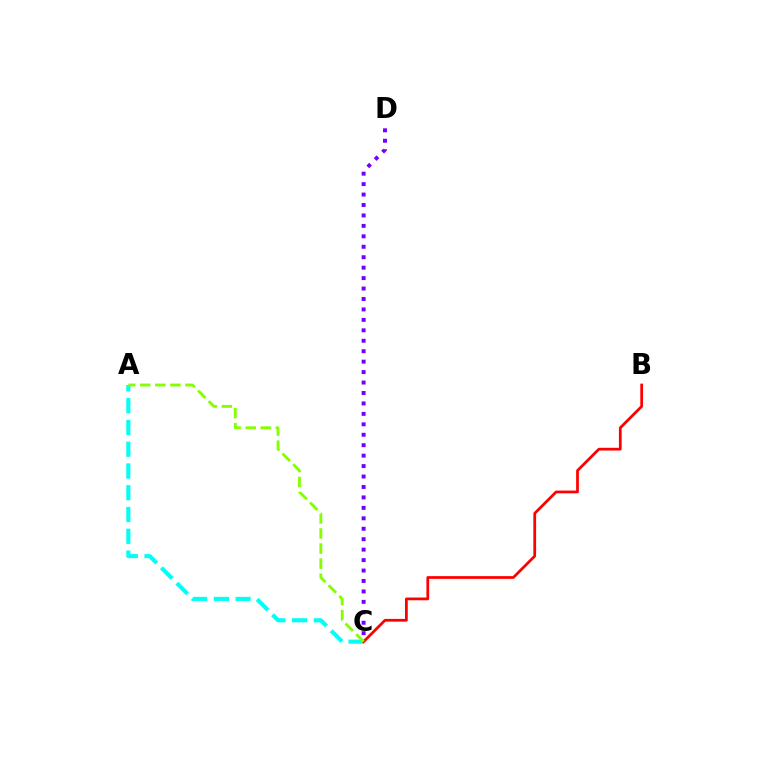{('A', 'C'): [{'color': '#00fff6', 'line_style': 'dashed', 'thickness': 2.96}, {'color': '#84ff00', 'line_style': 'dashed', 'thickness': 2.05}], ('B', 'C'): [{'color': '#ff0000', 'line_style': 'solid', 'thickness': 1.98}], ('C', 'D'): [{'color': '#7200ff', 'line_style': 'dotted', 'thickness': 2.84}]}